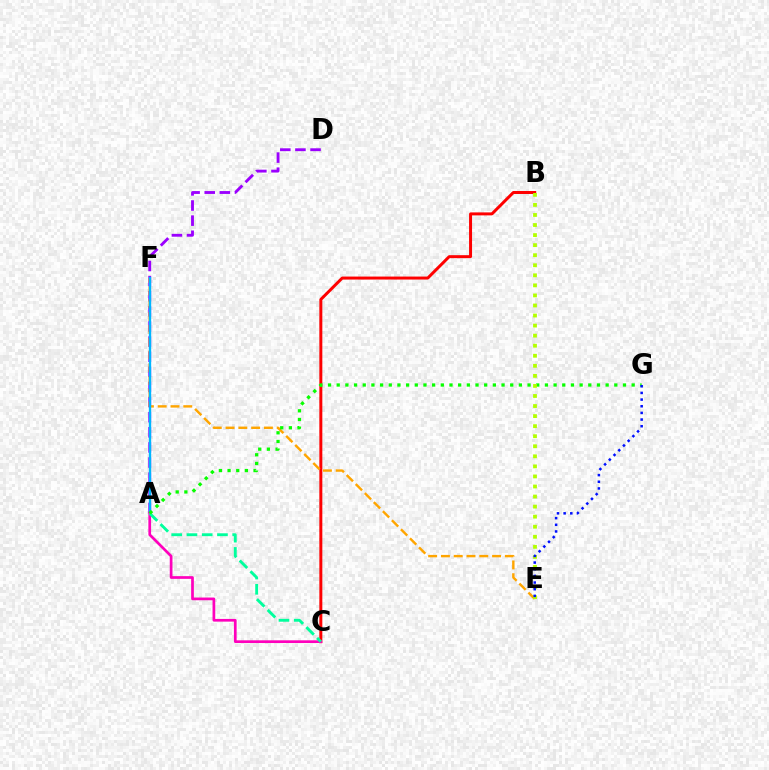{('A', 'D'): [{'color': '#9b00ff', 'line_style': 'dashed', 'thickness': 2.05}], ('B', 'C'): [{'color': '#ff0000', 'line_style': 'solid', 'thickness': 2.15}], ('E', 'F'): [{'color': '#ffa500', 'line_style': 'dashed', 'thickness': 1.74}], ('A', 'F'): [{'color': '#00b5ff', 'line_style': 'solid', 'thickness': 1.68}], ('A', 'C'): [{'color': '#ff00bd', 'line_style': 'solid', 'thickness': 1.95}, {'color': '#00ff9d', 'line_style': 'dashed', 'thickness': 2.07}], ('A', 'G'): [{'color': '#08ff00', 'line_style': 'dotted', 'thickness': 2.36}], ('B', 'E'): [{'color': '#b3ff00', 'line_style': 'dotted', 'thickness': 2.73}], ('E', 'G'): [{'color': '#0010ff', 'line_style': 'dotted', 'thickness': 1.81}]}